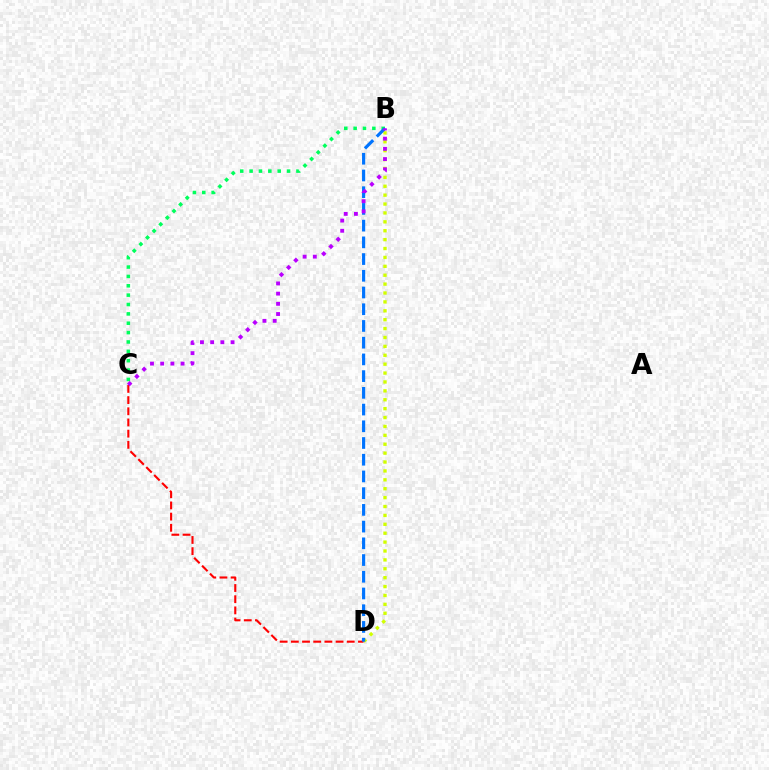{('B', 'D'): [{'color': '#d1ff00', 'line_style': 'dotted', 'thickness': 2.42}, {'color': '#0074ff', 'line_style': 'dashed', 'thickness': 2.27}], ('C', 'D'): [{'color': '#ff0000', 'line_style': 'dashed', 'thickness': 1.52}], ('B', 'C'): [{'color': '#00ff5c', 'line_style': 'dotted', 'thickness': 2.54}, {'color': '#b900ff', 'line_style': 'dotted', 'thickness': 2.77}]}